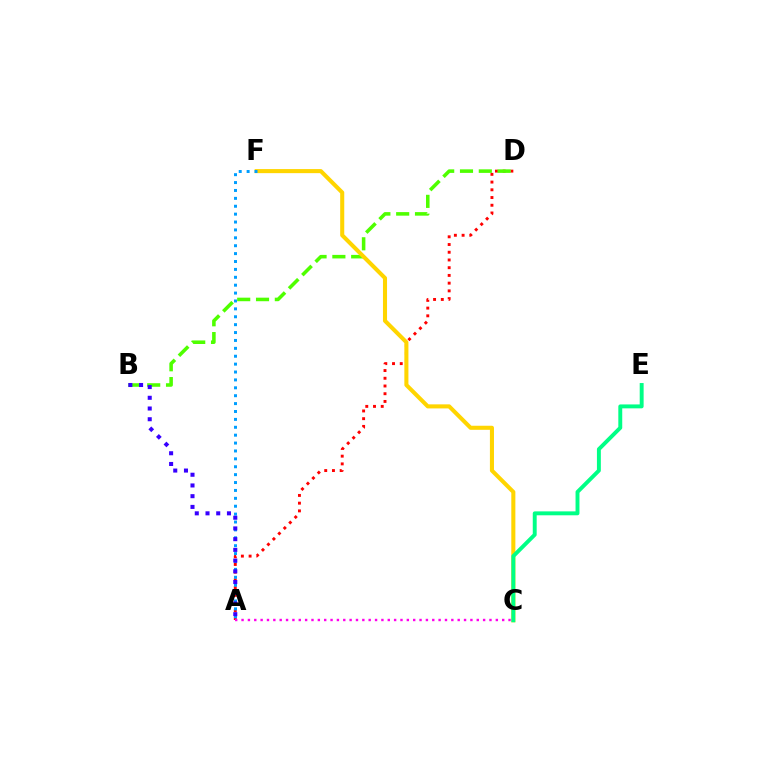{('A', 'D'): [{'color': '#ff0000', 'line_style': 'dotted', 'thickness': 2.1}], ('A', 'C'): [{'color': '#ff00ed', 'line_style': 'dotted', 'thickness': 1.73}], ('B', 'D'): [{'color': '#4fff00', 'line_style': 'dashed', 'thickness': 2.56}], ('C', 'F'): [{'color': '#ffd500', 'line_style': 'solid', 'thickness': 2.93}], ('C', 'E'): [{'color': '#00ff86', 'line_style': 'solid', 'thickness': 2.82}], ('A', 'F'): [{'color': '#009eff', 'line_style': 'dotted', 'thickness': 2.14}], ('A', 'B'): [{'color': '#3700ff', 'line_style': 'dotted', 'thickness': 2.91}]}